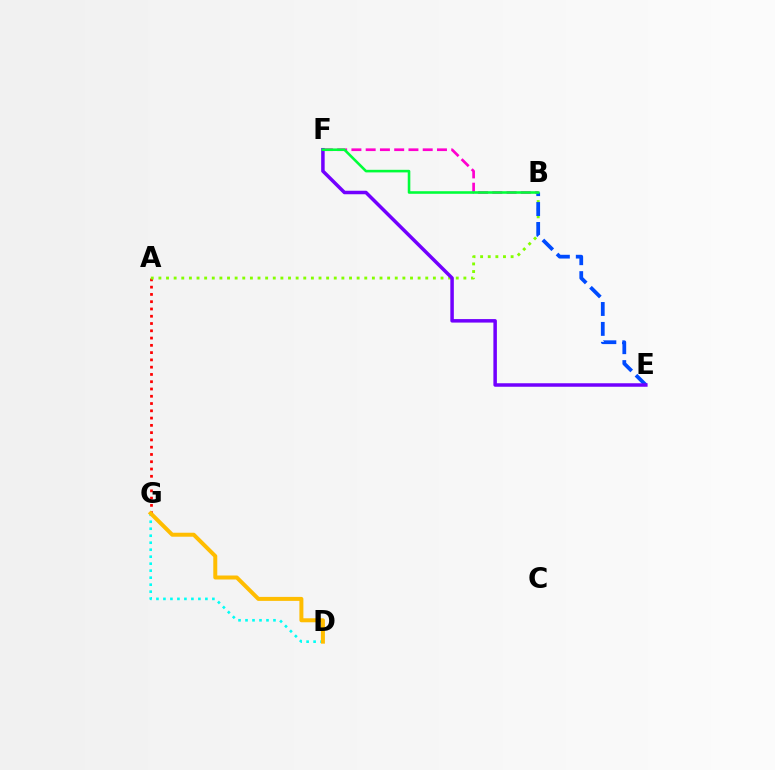{('D', 'G'): [{'color': '#00fff6', 'line_style': 'dotted', 'thickness': 1.9}, {'color': '#ffbd00', 'line_style': 'solid', 'thickness': 2.87}], ('A', 'G'): [{'color': '#ff0000', 'line_style': 'dotted', 'thickness': 1.98}], ('A', 'B'): [{'color': '#84ff00', 'line_style': 'dotted', 'thickness': 2.07}], ('B', 'F'): [{'color': '#ff00cf', 'line_style': 'dashed', 'thickness': 1.94}, {'color': '#00ff39', 'line_style': 'solid', 'thickness': 1.86}], ('B', 'E'): [{'color': '#004bff', 'line_style': 'dashed', 'thickness': 2.7}], ('E', 'F'): [{'color': '#7200ff', 'line_style': 'solid', 'thickness': 2.52}]}